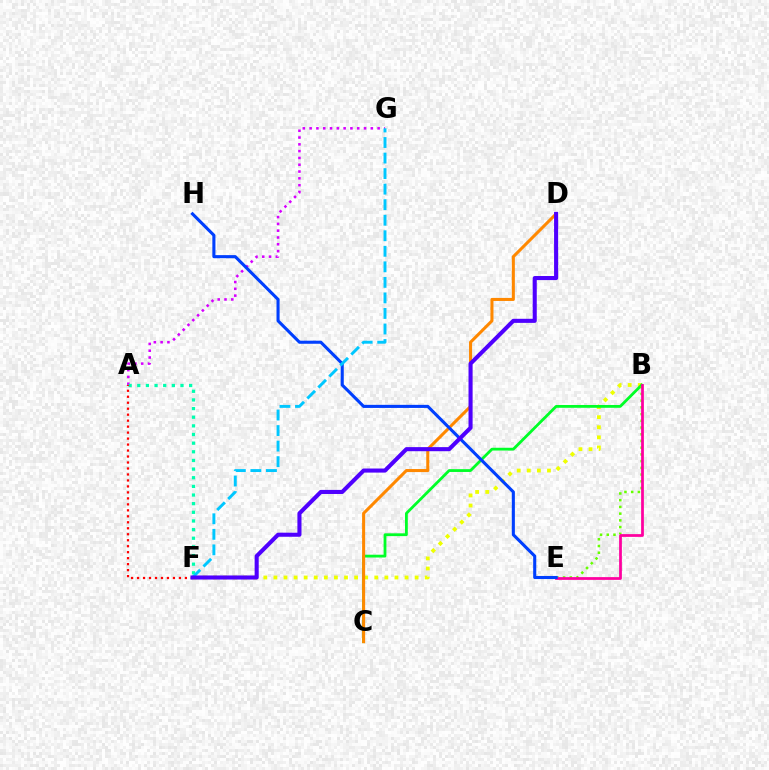{('A', 'G'): [{'color': '#d600ff', 'line_style': 'dotted', 'thickness': 1.85}], ('A', 'F'): [{'color': '#00ffaf', 'line_style': 'dotted', 'thickness': 2.35}, {'color': '#ff0000', 'line_style': 'dotted', 'thickness': 1.62}], ('B', 'F'): [{'color': '#eeff00', 'line_style': 'dotted', 'thickness': 2.74}], ('B', 'C'): [{'color': '#00ff27', 'line_style': 'solid', 'thickness': 2.02}], ('B', 'E'): [{'color': '#66ff00', 'line_style': 'dotted', 'thickness': 1.83}, {'color': '#ff00a0', 'line_style': 'solid', 'thickness': 1.98}], ('C', 'D'): [{'color': '#ff8800', 'line_style': 'solid', 'thickness': 2.19}], ('E', 'H'): [{'color': '#003fff', 'line_style': 'solid', 'thickness': 2.22}], ('F', 'G'): [{'color': '#00c7ff', 'line_style': 'dashed', 'thickness': 2.11}], ('D', 'F'): [{'color': '#4f00ff', 'line_style': 'solid', 'thickness': 2.94}]}